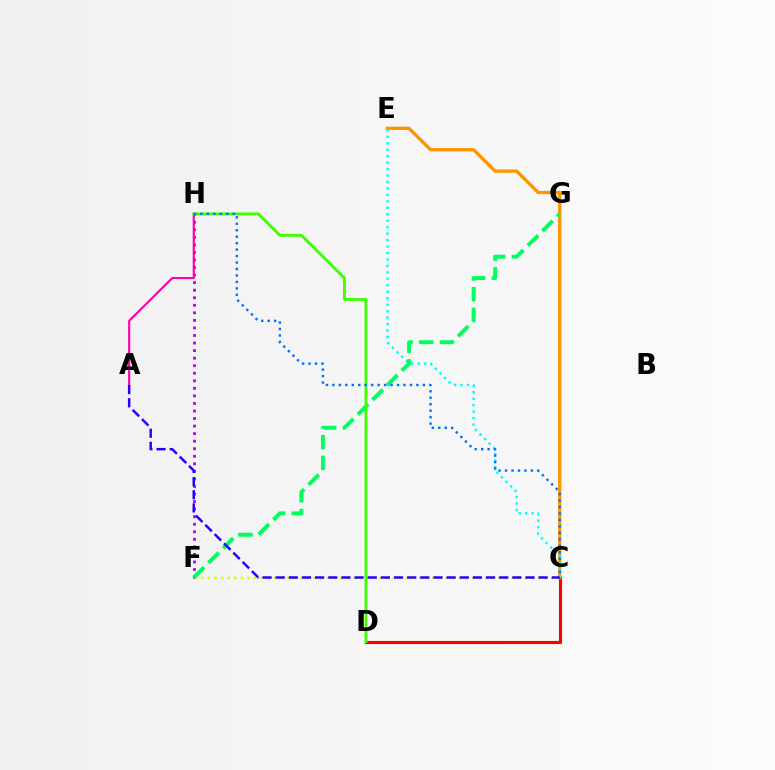{('C', 'F'): [{'color': '#d1ff00', 'line_style': 'dotted', 'thickness': 1.79}], ('C', 'D'): [{'color': '#ff0000', 'line_style': 'solid', 'thickness': 2.25}], ('C', 'E'): [{'color': '#ff9400', 'line_style': 'solid', 'thickness': 2.38}, {'color': '#00fff6', 'line_style': 'dotted', 'thickness': 1.75}], ('F', 'H'): [{'color': '#b900ff', 'line_style': 'dotted', 'thickness': 2.05}], ('A', 'H'): [{'color': '#ff00ac', 'line_style': 'solid', 'thickness': 1.53}], ('F', 'G'): [{'color': '#00ff5c', 'line_style': 'dashed', 'thickness': 2.81}], ('D', 'H'): [{'color': '#3dff00', 'line_style': 'solid', 'thickness': 2.04}], ('C', 'H'): [{'color': '#0074ff', 'line_style': 'dotted', 'thickness': 1.76}], ('A', 'C'): [{'color': '#2500ff', 'line_style': 'dashed', 'thickness': 1.79}]}